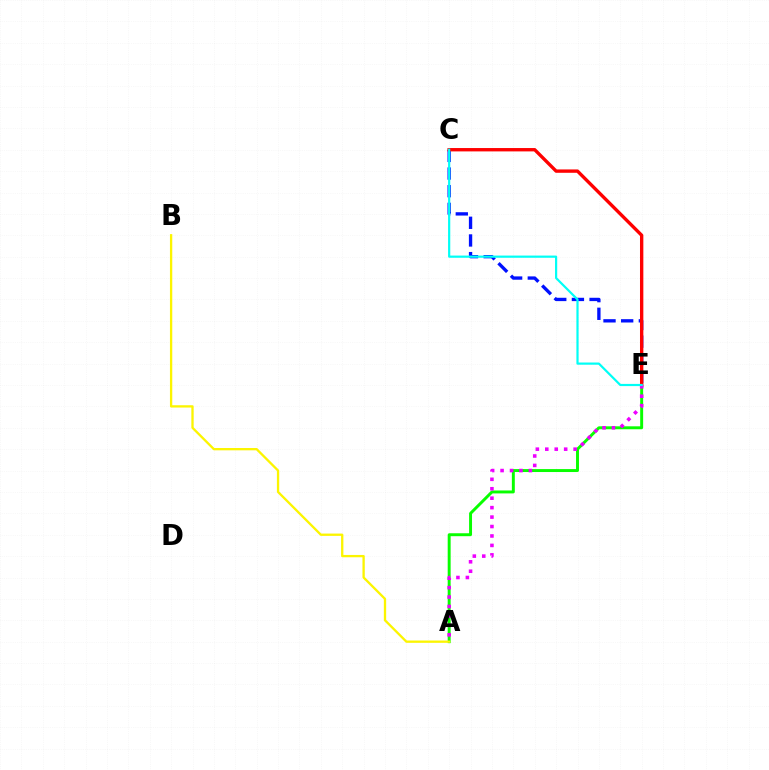{('A', 'E'): [{'color': '#08ff00', 'line_style': 'solid', 'thickness': 2.12}, {'color': '#ee00ff', 'line_style': 'dotted', 'thickness': 2.57}], ('C', 'E'): [{'color': '#0010ff', 'line_style': 'dashed', 'thickness': 2.4}, {'color': '#ff0000', 'line_style': 'solid', 'thickness': 2.42}, {'color': '#00fff6', 'line_style': 'solid', 'thickness': 1.58}], ('A', 'B'): [{'color': '#fcf500', 'line_style': 'solid', 'thickness': 1.67}]}